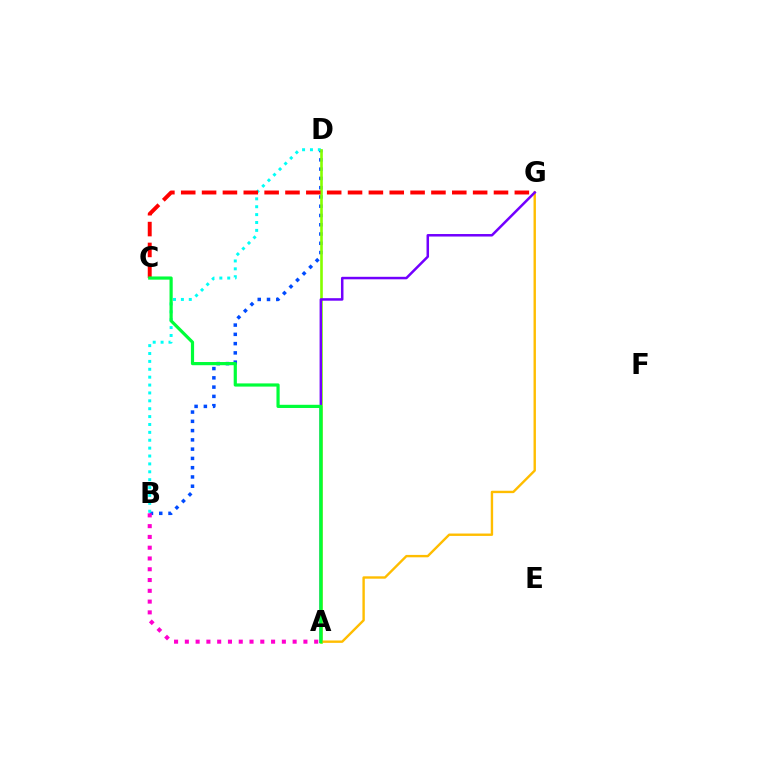{('B', 'D'): [{'color': '#004bff', 'line_style': 'dotted', 'thickness': 2.52}, {'color': '#00fff6', 'line_style': 'dotted', 'thickness': 2.14}], ('A', 'D'): [{'color': '#84ff00', 'line_style': 'solid', 'thickness': 1.9}], ('C', 'G'): [{'color': '#ff0000', 'line_style': 'dashed', 'thickness': 2.83}], ('A', 'B'): [{'color': '#ff00cf', 'line_style': 'dotted', 'thickness': 2.93}], ('A', 'G'): [{'color': '#ffbd00', 'line_style': 'solid', 'thickness': 1.72}, {'color': '#7200ff', 'line_style': 'solid', 'thickness': 1.8}], ('A', 'C'): [{'color': '#00ff39', 'line_style': 'solid', 'thickness': 2.3}]}